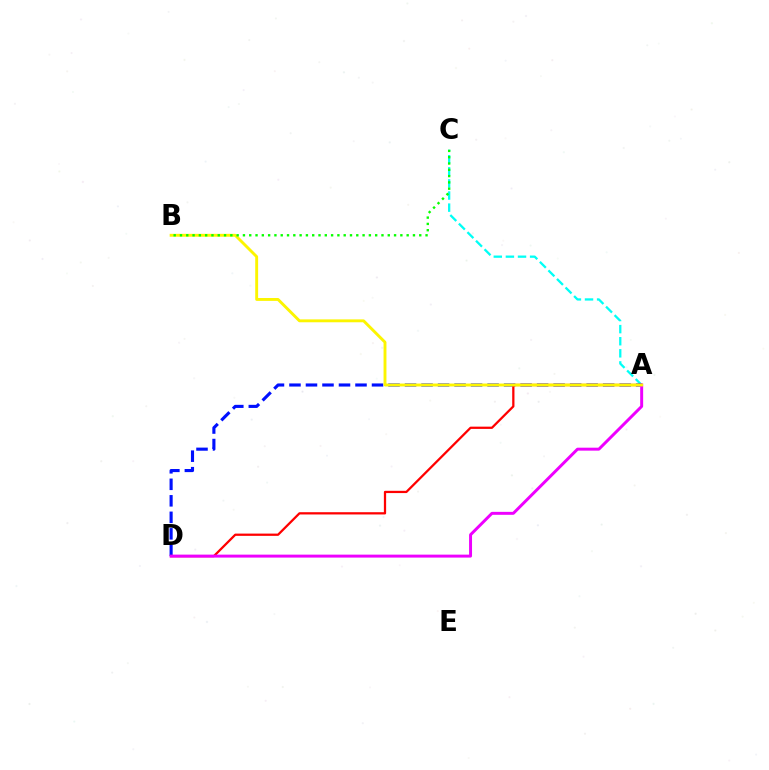{('A', 'C'): [{'color': '#00fff6', 'line_style': 'dashed', 'thickness': 1.64}], ('A', 'D'): [{'color': '#0010ff', 'line_style': 'dashed', 'thickness': 2.24}, {'color': '#ff0000', 'line_style': 'solid', 'thickness': 1.63}, {'color': '#ee00ff', 'line_style': 'solid', 'thickness': 2.13}], ('A', 'B'): [{'color': '#fcf500', 'line_style': 'solid', 'thickness': 2.08}], ('B', 'C'): [{'color': '#08ff00', 'line_style': 'dotted', 'thickness': 1.71}]}